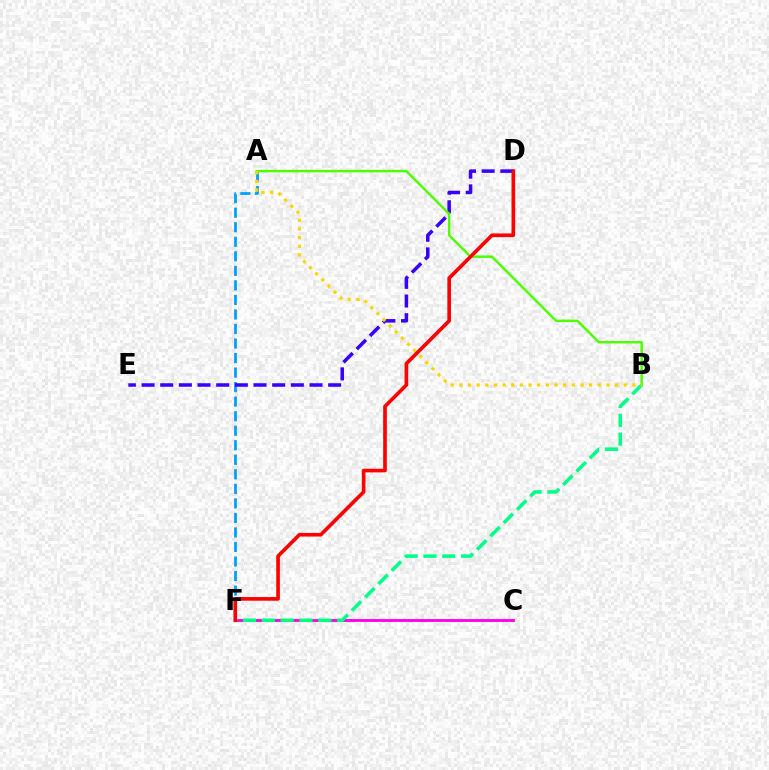{('A', 'F'): [{'color': '#009eff', 'line_style': 'dashed', 'thickness': 1.97}], ('C', 'F'): [{'color': '#ff00ed', 'line_style': 'solid', 'thickness': 2.06}], ('D', 'E'): [{'color': '#3700ff', 'line_style': 'dashed', 'thickness': 2.54}], ('B', 'F'): [{'color': '#00ff86', 'line_style': 'dashed', 'thickness': 2.56}], ('A', 'B'): [{'color': '#4fff00', 'line_style': 'solid', 'thickness': 1.79}, {'color': '#ffd500', 'line_style': 'dotted', 'thickness': 2.35}], ('D', 'F'): [{'color': '#ff0000', 'line_style': 'solid', 'thickness': 2.63}]}